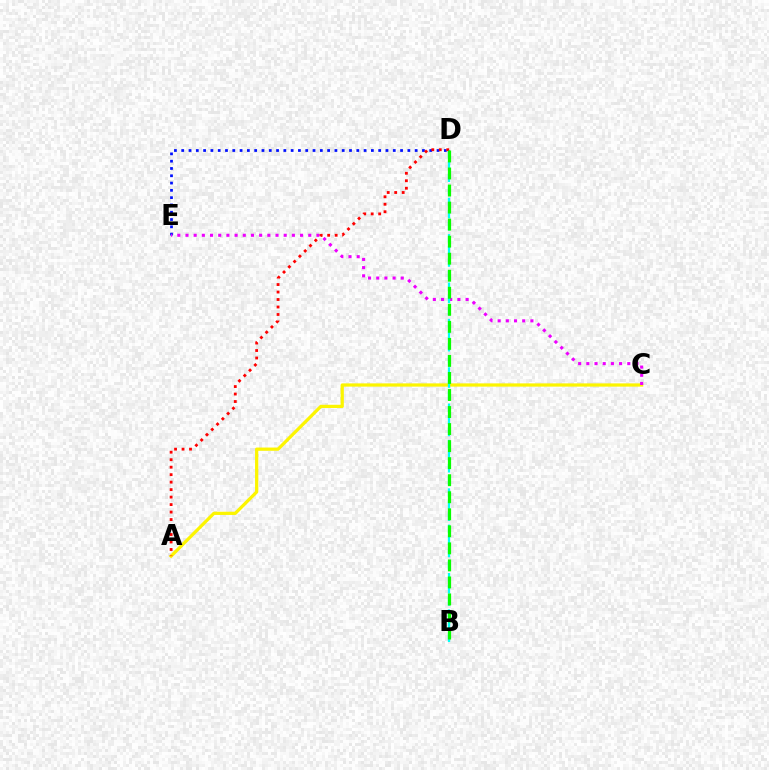{('D', 'E'): [{'color': '#0010ff', 'line_style': 'dotted', 'thickness': 1.98}], ('A', 'C'): [{'color': '#fcf500', 'line_style': 'solid', 'thickness': 2.33}], ('C', 'E'): [{'color': '#ee00ff', 'line_style': 'dotted', 'thickness': 2.22}], ('B', 'D'): [{'color': '#00fff6', 'line_style': 'dashed', 'thickness': 1.64}, {'color': '#08ff00', 'line_style': 'dashed', 'thickness': 2.31}], ('A', 'D'): [{'color': '#ff0000', 'line_style': 'dotted', 'thickness': 2.03}]}